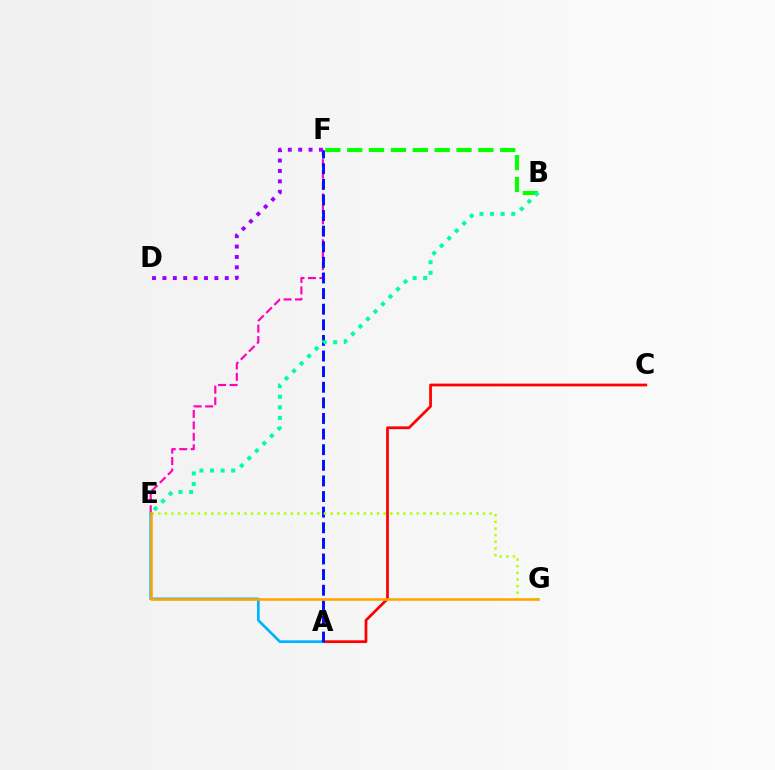{('E', 'F'): [{'color': '#ff00bd', 'line_style': 'dashed', 'thickness': 1.55}], ('A', 'C'): [{'color': '#ff0000', 'line_style': 'solid', 'thickness': 1.97}], ('A', 'E'): [{'color': '#00b5ff', 'line_style': 'solid', 'thickness': 1.95}], ('A', 'F'): [{'color': '#0010ff', 'line_style': 'dashed', 'thickness': 2.12}], ('B', 'F'): [{'color': '#08ff00', 'line_style': 'dashed', 'thickness': 2.97}], ('E', 'G'): [{'color': '#b3ff00', 'line_style': 'dotted', 'thickness': 1.8}, {'color': '#ffa500', 'line_style': 'solid', 'thickness': 1.85}], ('B', 'E'): [{'color': '#00ff9d', 'line_style': 'dotted', 'thickness': 2.88}], ('D', 'F'): [{'color': '#9b00ff', 'line_style': 'dotted', 'thickness': 2.82}]}